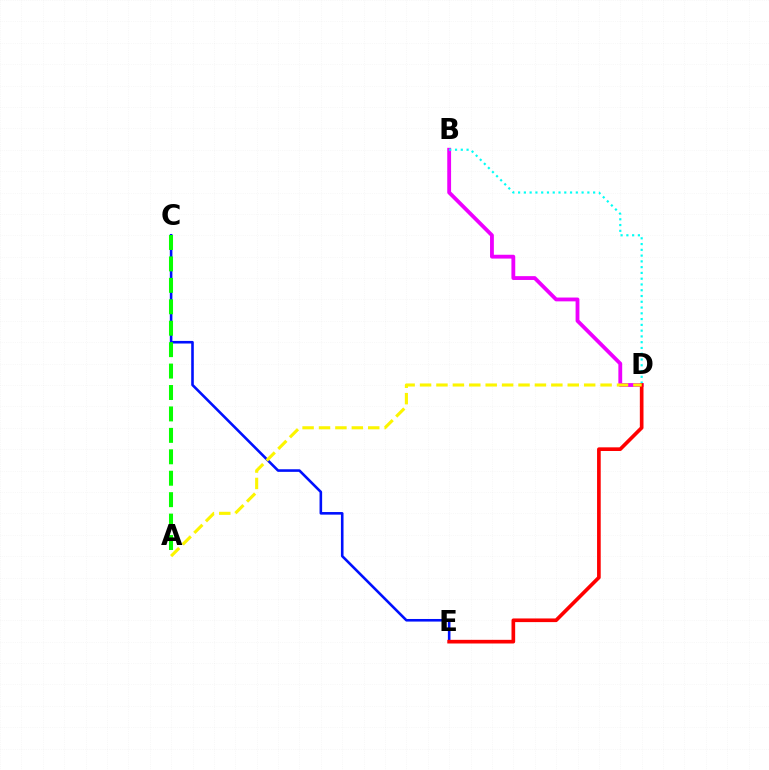{('C', 'E'): [{'color': '#0010ff', 'line_style': 'solid', 'thickness': 1.87}], ('B', 'D'): [{'color': '#ee00ff', 'line_style': 'solid', 'thickness': 2.75}, {'color': '#00fff6', 'line_style': 'dotted', 'thickness': 1.57}], ('A', 'C'): [{'color': '#08ff00', 'line_style': 'dashed', 'thickness': 2.91}], ('D', 'E'): [{'color': '#ff0000', 'line_style': 'solid', 'thickness': 2.63}], ('A', 'D'): [{'color': '#fcf500', 'line_style': 'dashed', 'thickness': 2.23}]}